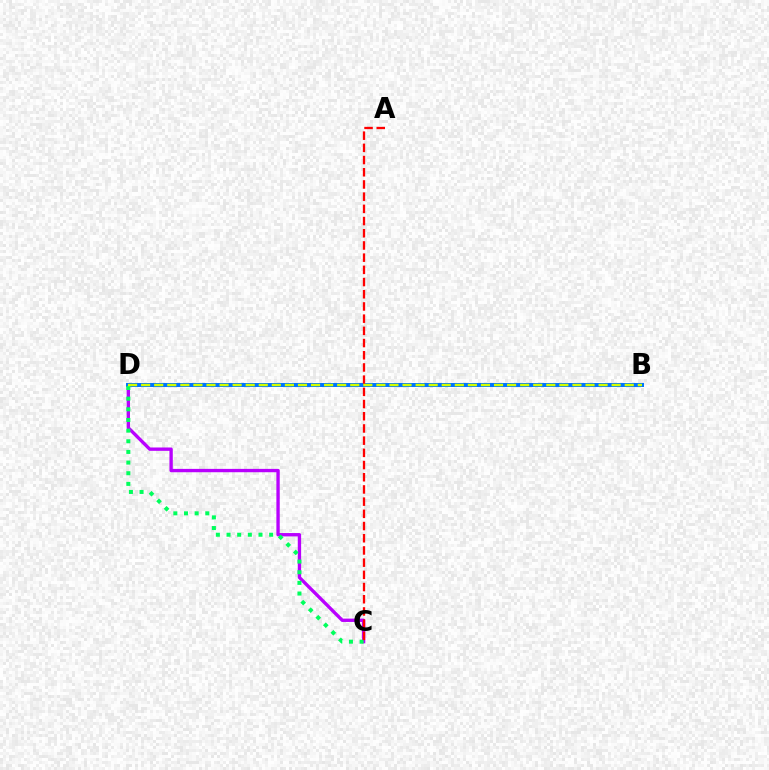{('C', 'D'): [{'color': '#b900ff', 'line_style': 'solid', 'thickness': 2.41}, {'color': '#00ff5c', 'line_style': 'dotted', 'thickness': 2.89}], ('B', 'D'): [{'color': '#0074ff', 'line_style': 'solid', 'thickness': 2.86}, {'color': '#d1ff00', 'line_style': 'dashed', 'thickness': 1.78}], ('A', 'C'): [{'color': '#ff0000', 'line_style': 'dashed', 'thickness': 1.66}]}